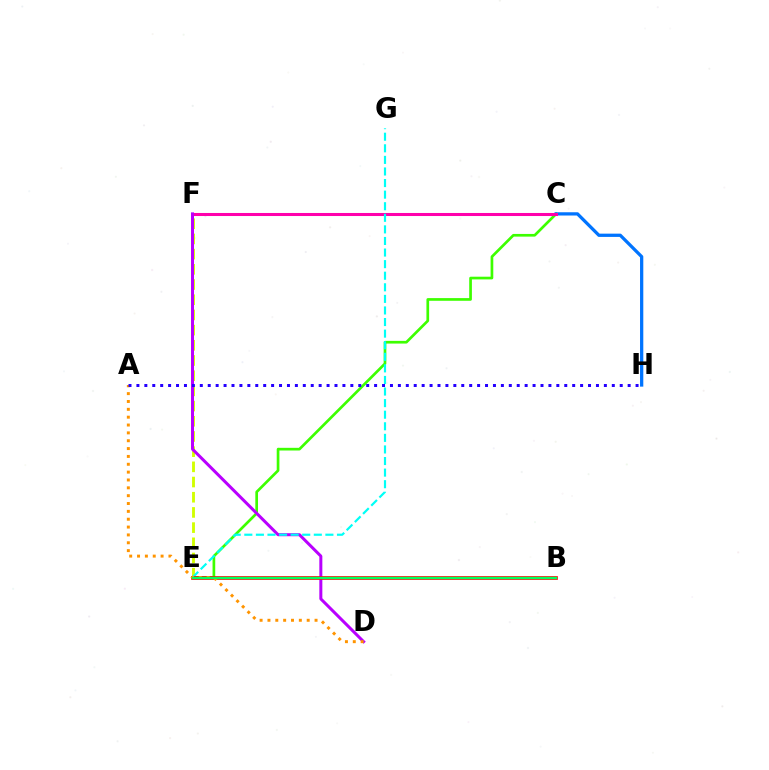{('C', 'E'): [{'color': '#3dff00', 'line_style': 'solid', 'thickness': 1.93}], ('C', 'H'): [{'color': '#0074ff', 'line_style': 'solid', 'thickness': 2.35}], ('C', 'F'): [{'color': '#ff00ac', 'line_style': 'solid', 'thickness': 2.2}], ('E', 'F'): [{'color': '#d1ff00', 'line_style': 'dashed', 'thickness': 2.06}], ('D', 'F'): [{'color': '#b900ff', 'line_style': 'solid', 'thickness': 2.17}], ('E', 'G'): [{'color': '#00fff6', 'line_style': 'dashed', 'thickness': 1.57}], ('B', 'E'): [{'color': '#ff0000', 'line_style': 'solid', 'thickness': 2.64}, {'color': '#00ff5c', 'line_style': 'solid', 'thickness': 1.68}], ('A', 'D'): [{'color': '#ff9400', 'line_style': 'dotted', 'thickness': 2.13}], ('A', 'H'): [{'color': '#2500ff', 'line_style': 'dotted', 'thickness': 2.15}]}